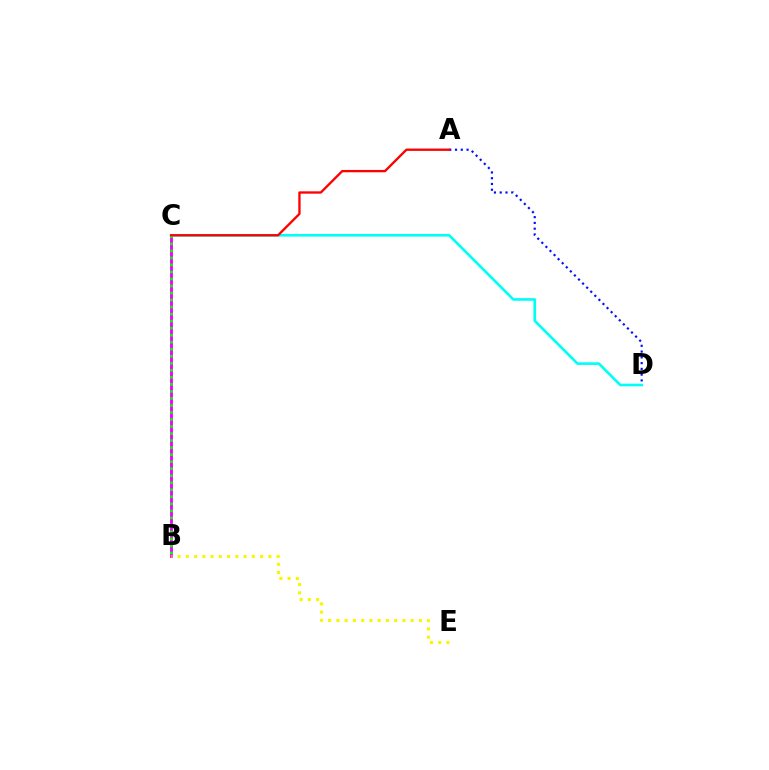{('A', 'D'): [{'color': '#0010ff', 'line_style': 'dotted', 'thickness': 1.57}], ('B', 'C'): [{'color': '#ee00ff', 'line_style': 'solid', 'thickness': 2.06}, {'color': '#08ff00', 'line_style': 'dotted', 'thickness': 1.91}], ('C', 'D'): [{'color': '#00fff6', 'line_style': 'solid', 'thickness': 1.91}], ('B', 'E'): [{'color': '#fcf500', 'line_style': 'dotted', 'thickness': 2.24}], ('A', 'C'): [{'color': '#ff0000', 'line_style': 'solid', 'thickness': 1.68}]}